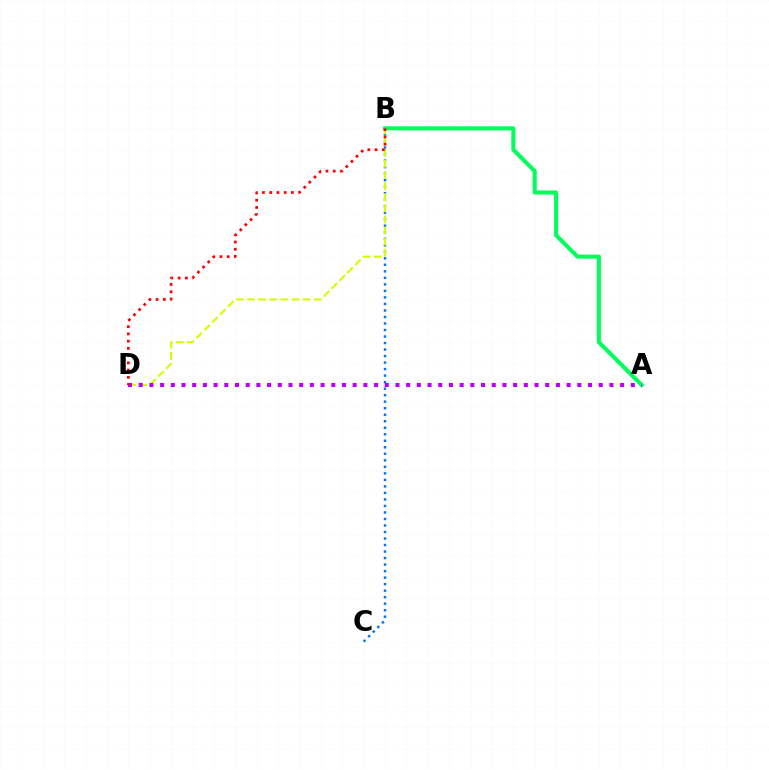{('B', 'C'): [{'color': '#0074ff', 'line_style': 'dotted', 'thickness': 1.77}], ('B', 'D'): [{'color': '#d1ff00', 'line_style': 'dashed', 'thickness': 1.51}, {'color': '#ff0000', 'line_style': 'dotted', 'thickness': 1.97}], ('A', 'B'): [{'color': '#00ff5c', 'line_style': 'solid', 'thickness': 2.93}], ('A', 'D'): [{'color': '#b900ff', 'line_style': 'dotted', 'thickness': 2.91}]}